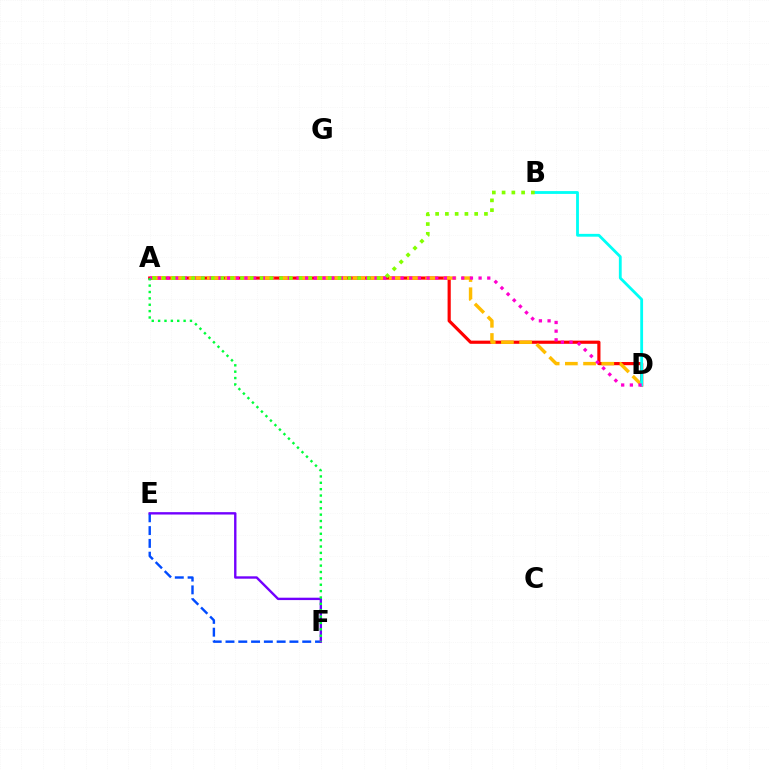{('A', 'D'): [{'color': '#ff0000', 'line_style': 'solid', 'thickness': 2.28}, {'color': '#ffbd00', 'line_style': 'dashed', 'thickness': 2.47}, {'color': '#ff00cf', 'line_style': 'dotted', 'thickness': 2.36}], ('E', 'F'): [{'color': '#004bff', 'line_style': 'dashed', 'thickness': 1.74}, {'color': '#7200ff', 'line_style': 'solid', 'thickness': 1.71}], ('B', 'D'): [{'color': '#00fff6', 'line_style': 'solid', 'thickness': 2.03}], ('A', 'F'): [{'color': '#00ff39', 'line_style': 'dotted', 'thickness': 1.73}], ('A', 'B'): [{'color': '#84ff00', 'line_style': 'dotted', 'thickness': 2.65}]}